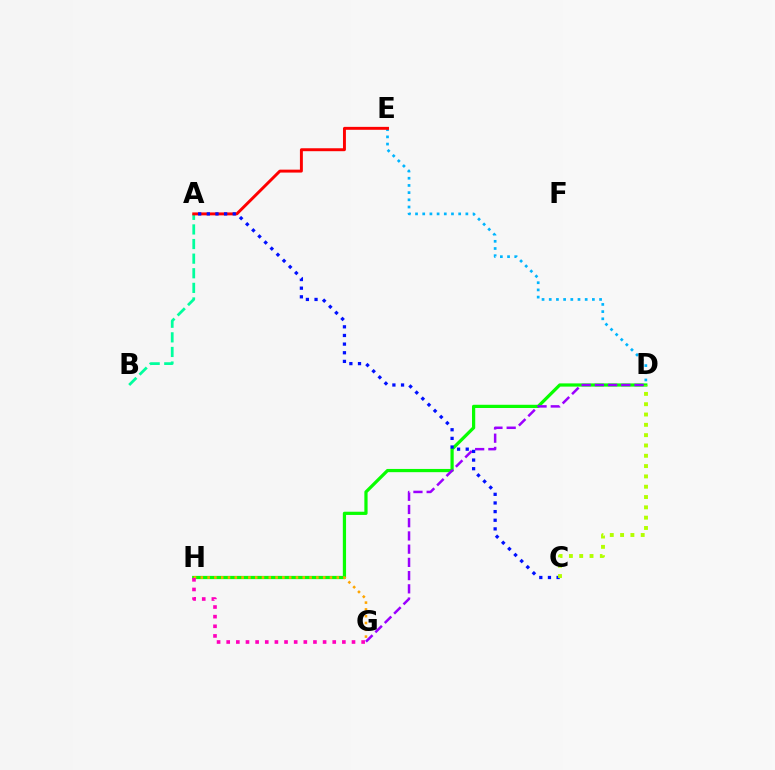{('D', 'H'): [{'color': '#08ff00', 'line_style': 'solid', 'thickness': 2.32}], ('D', 'G'): [{'color': '#9b00ff', 'line_style': 'dashed', 'thickness': 1.8}], ('D', 'E'): [{'color': '#00b5ff', 'line_style': 'dotted', 'thickness': 1.95}], ('G', 'H'): [{'color': '#ffa500', 'line_style': 'dotted', 'thickness': 1.85}, {'color': '#ff00bd', 'line_style': 'dotted', 'thickness': 2.62}], ('A', 'B'): [{'color': '#00ff9d', 'line_style': 'dashed', 'thickness': 1.98}], ('A', 'E'): [{'color': '#ff0000', 'line_style': 'solid', 'thickness': 2.11}], ('A', 'C'): [{'color': '#0010ff', 'line_style': 'dotted', 'thickness': 2.35}], ('C', 'D'): [{'color': '#b3ff00', 'line_style': 'dotted', 'thickness': 2.8}]}